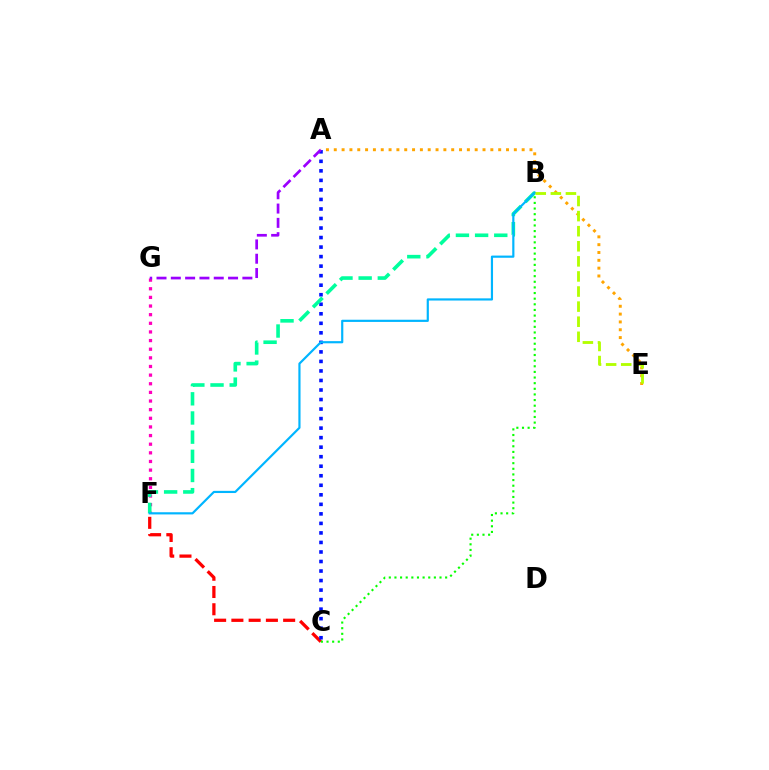{('C', 'F'): [{'color': '#ff0000', 'line_style': 'dashed', 'thickness': 2.34}], ('A', 'C'): [{'color': '#0010ff', 'line_style': 'dotted', 'thickness': 2.59}], ('F', 'G'): [{'color': '#ff00bd', 'line_style': 'dotted', 'thickness': 2.35}], ('A', 'E'): [{'color': '#ffa500', 'line_style': 'dotted', 'thickness': 2.13}], ('B', 'F'): [{'color': '#00ff9d', 'line_style': 'dashed', 'thickness': 2.6}, {'color': '#00b5ff', 'line_style': 'solid', 'thickness': 1.57}], ('B', 'C'): [{'color': '#08ff00', 'line_style': 'dotted', 'thickness': 1.53}], ('A', 'G'): [{'color': '#9b00ff', 'line_style': 'dashed', 'thickness': 1.94}], ('B', 'E'): [{'color': '#b3ff00', 'line_style': 'dashed', 'thickness': 2.05}]}